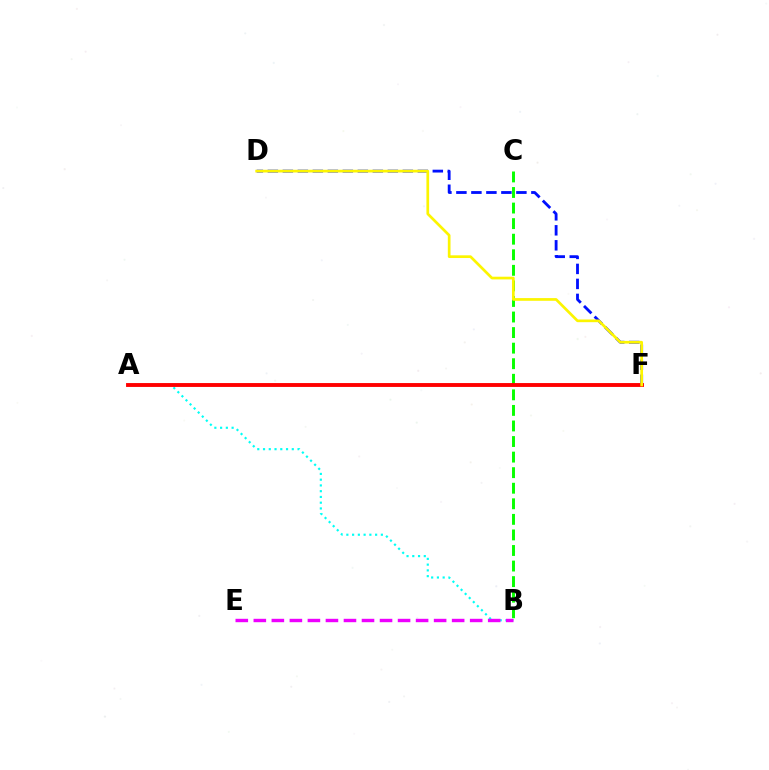{('D', 'F'): [{'color': '#0010ff', 'line_style': 'dashed', 'thickness': 2.04}, {'color': '#fcf500', 'line_style': 'solid', 'thickness': 1.94}], ('A', 'B'): [{'color': '#00fff6', 'line_style': 'dotted', 'thickness': 1.56}], ('B', 'E'): [{'color': '#ee00ff', 'line_style': 'dashed', 'thickness': 2.45}], ('B', 'C'): [{'color': '#08ff00', 'line_style': 'dashed', 'thickness': 2.11}], ('A', 'F'): [{'color': '#ff0000', 'line_style': 'solid', 'thickness': 2.79}]}